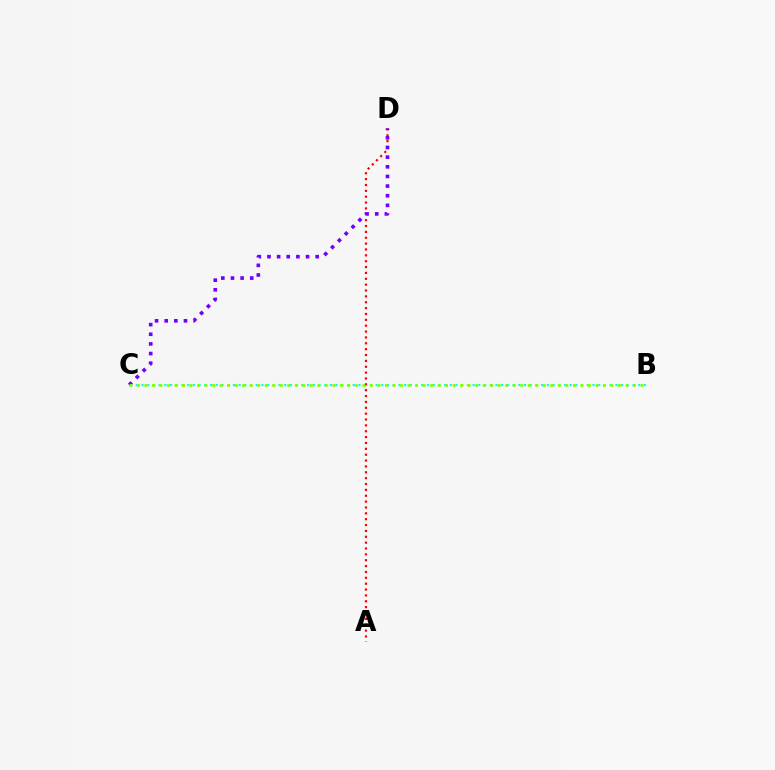{('B', 'C'): [{'color': '#00fff6', 'line_style': 'dotted', 'thickness': 1.55}, {'color': '#84ff00', 'line_style': 'dotted', 'thickness': 2.04}], ('A', 'D'): [{'color': '#ff0000', 'line_style': 'dotted', 'thickness': 1.59}], ('C', 'D'): [{'color': '#7200ff', 'line_style': 'dotted', 'thickness': 2.62}]}